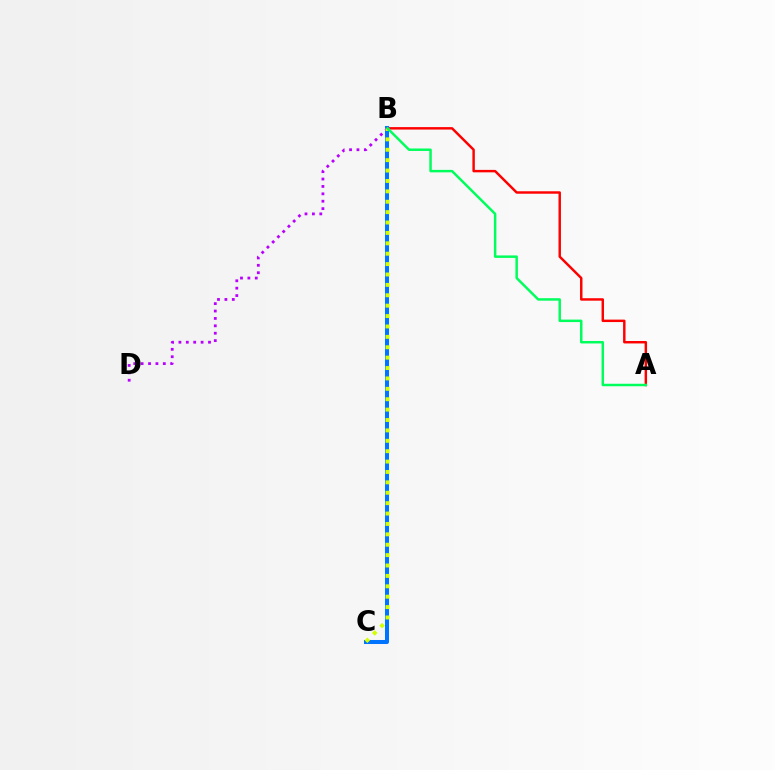{('A', 'B'): [{'color': '#ff0000', 'line_style': 'solid', 'thickness': 1.76}, {'color': '#00ff5c', 'line_style': 'solid', 'thickness': 1.79}], ('B', 'C'): [{'color': '#0074ff', 'line_style': 'solid', 'thickness': 2.89}, {'color': '#d1ff00', 'line_style': 'dotted', 'thickness': 2.82}], ('B', 'D'): [{'color': '#b900ff', 'line_style': 'dotted', 'thickness': 2.01}]}